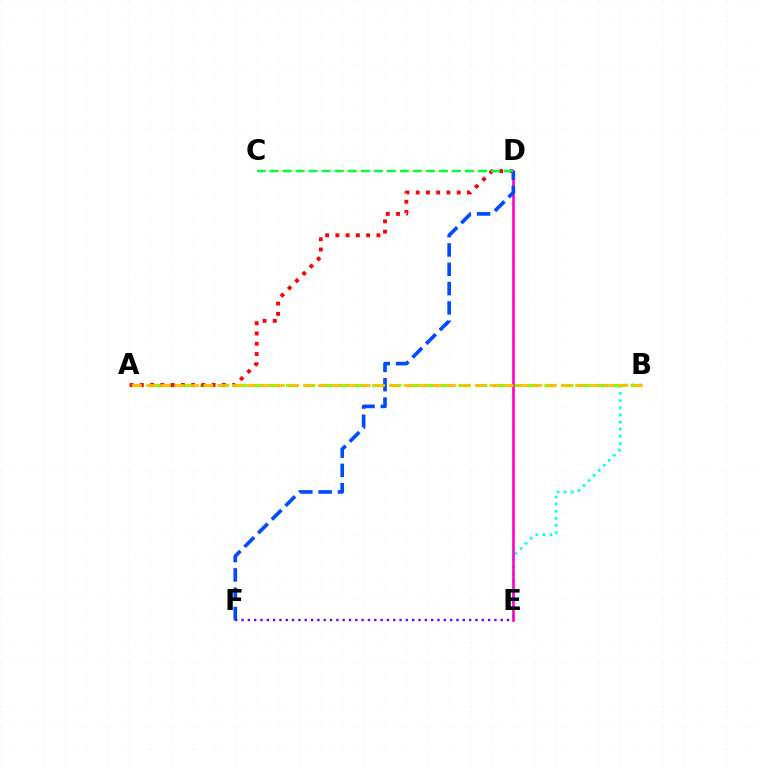{('B', 'E'): [{'color': '#00fff6', 'line_style': 'dotted', 'thickness': 1.94}], ('A', 'B'): [{'color': '#84ff00', 'line_style': 'dashed', 'thickness': 2.34}, {'color': '#ffbd00', 'line_style': 'dashed', 'thickness': 1.94}], ('A', 'D'): [{'color': '#ff0000', 'line_style': 'dotted', 'thickness': 2.79}], ('D', 'E'): [{'color': '#ff00cf', 'line_style': 'solid', 'thickness': 1.9}], ('D', 'F'): [{'color': '#004bff', 'line_style': 'dashed', 'thickness': 2.62}], ('E', 'F'): [{'color': '#7200ff', 'line_style': 'dotted', 'thickness': 1.72}], ('C', 'D'): [{'color': '#00ff39', 'line_style': 'dashed', 'thickness': 1.77}]}